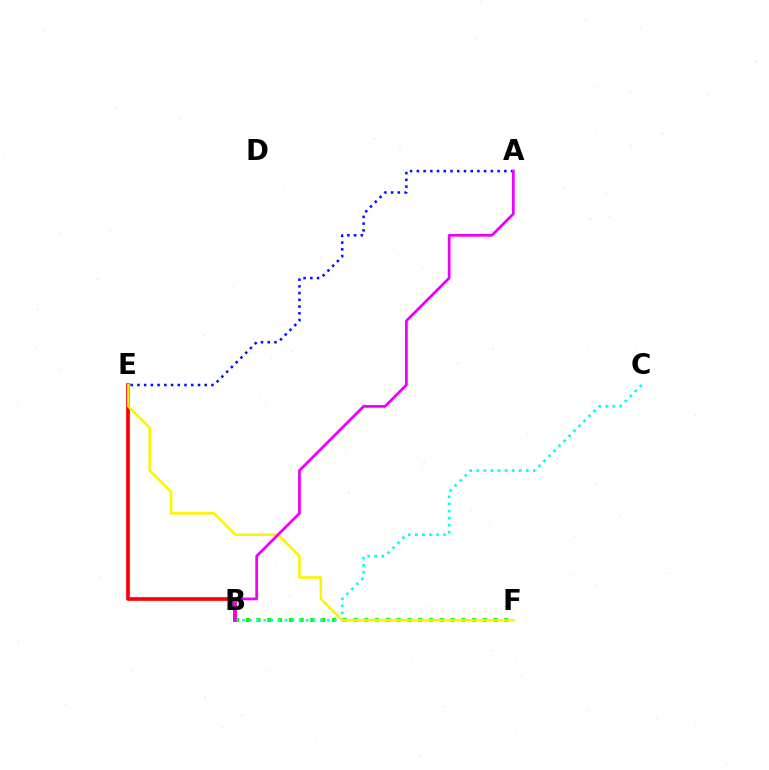{('A', 'E'): [{'color': '#0010ff', 'line_style': 'dotted', 'thickness': 1.83}], ('B', 'F'): [{'color': '#08ff00', 'line_style': 'dotted', 'thickness': 2.93}], ('B', 'E'): [{'color': '#ff0000', 'line_style': 'solid', 'thickness': 2.66}], ('B', 'C'): [{'color': '#00fff6', 'line_style': 'dotted', 'thickness': 1.92}], ('E', 'F'): [{'color': '#fcf500', 'line_style': 'solid', 'thickness': 1.86}], ('A', 'B'): [{'color': '#ee00ff', 'line_style': 'solid', 'thickness': 1.99}]}